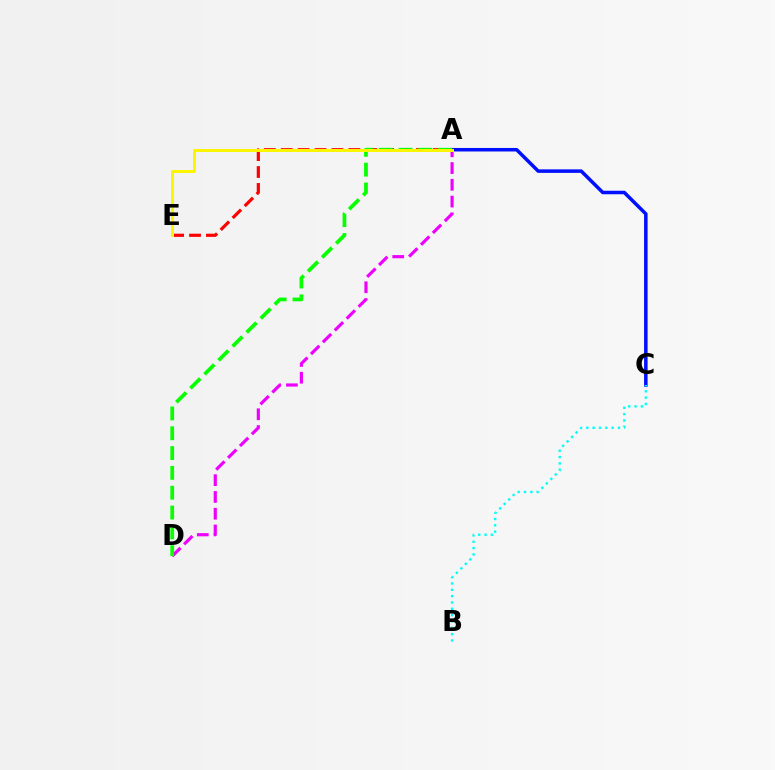{('A', 'C'): [{'color': '#0010ff', 'line_style': 'solid', 'thickness': 2.53}], ('A', 'E'): [{'color': '#ff0000', 'line_style': 'dashed', 'thickness': 2.3}, {'color': '#fcf500', 'line_style': 'solid', 'thickness': 2.17}], ('A', 'D'): [{'color': '#ee00ff', 'line_style': 'dashed', 'thickness': 2.28}, {'color': '#08ff00', 'line_style': 'dashed', 'thickness': 2.69}], ('B', 'C'): [{'color': '#00fff6', 'line_style': 'dotted', 'thickness': 1.72}]}